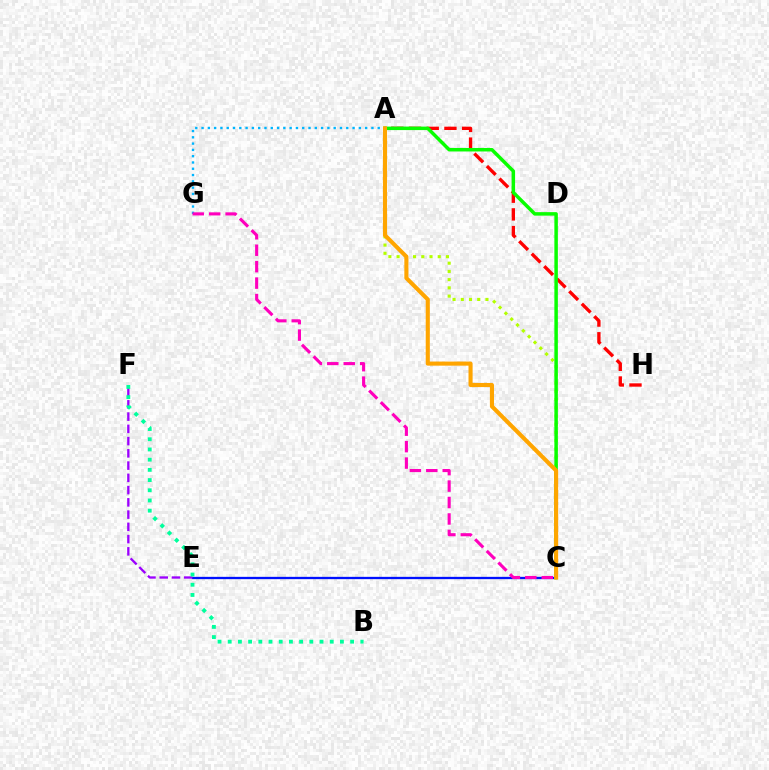{('A', 'G'): [{'color': '#00b5ff', 'line_style': 'dotted', 'thickness': 1.71}], ('A', 'C'): [{'color': '#b3ff00', 'line_style': 'dotted', 'thickness': 2.24}, {'color': '#08ff00', 'line_style': 'solid', 'thickness': 2.51}, {'color': '#ffa500', 'line_style': 'solid', 'thickness': 2.95}], ('C', 'E'): [{'color': '#0010ff', 'line_style': 'solid', 'thickness': 1.66}], ('A', 'H'): [{'color': '#ff0000', 'line_style': 'dashed', 'thickness': 2.4}], ('C', 'G'): [{'color': '#ff00bd', 'line_style': 'dashed', 'thickness': 2.23}], ('E', 'F'): [{'color': '#9b00ff', 'line_style': 'dashed', 'thickness': 1.66}], ('B', 'F'): [{'color': '#00ff9d', 'line_style': 'dotted', 'thickness': 2.77}]}